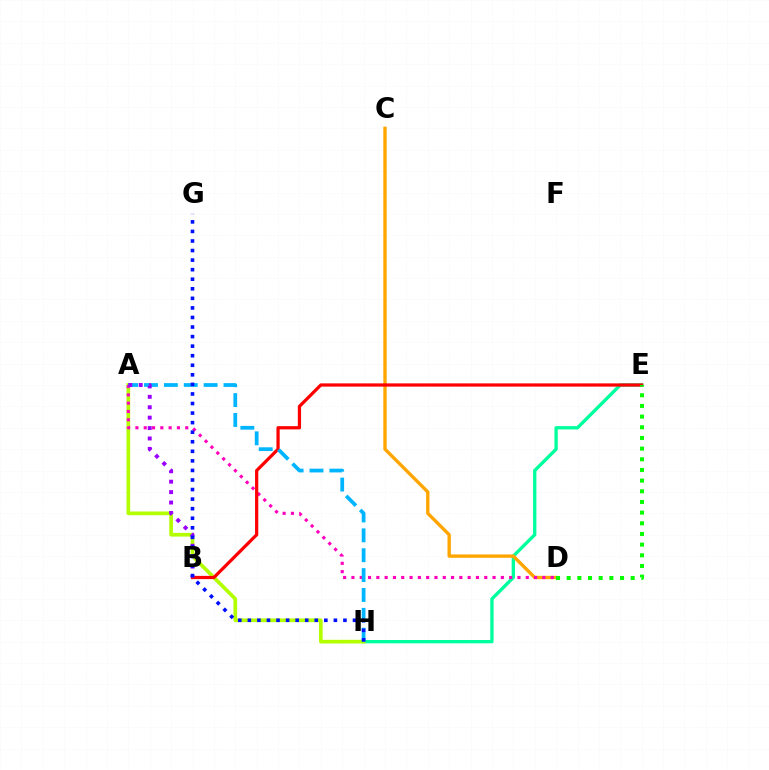{('E', 'H'): [{'color': '#00ff9d', 'line_style': 'solid', 'thickness': 2.4}], ('A', 'H'): [{'color': '#b3ff00', 'line_style': 'solid', 'thickness': 2.66}, {'color': '#00b5ff', 'line_style': 'dashed', 'thickness': 2.7}], ('C', 'D'): [{'color': '#ffa500', 'line_style': 'solid', 'thickness': 2.42}], ('A', 'D'): [{'color': '#ff00bd', 'line_style': 'dotted', 'thickness': 2.26}], ('B', 'E'): [{'color': '#ff0000', 'line_style': 'solid', 'thickness': 2.33}], ('D', 'E'): [{'color': '#08ff00', 'line_style': 'dotted', 'thickness': 2.9}], ('A', 'B'): [{'color': '#9b00ff', 'line_style': 'dotted', 'thickness': 2.83}], ('G', 'H'): [{'color': '#0010ff', 'line_style': 'dotted', 'thickness': 2.6}]}